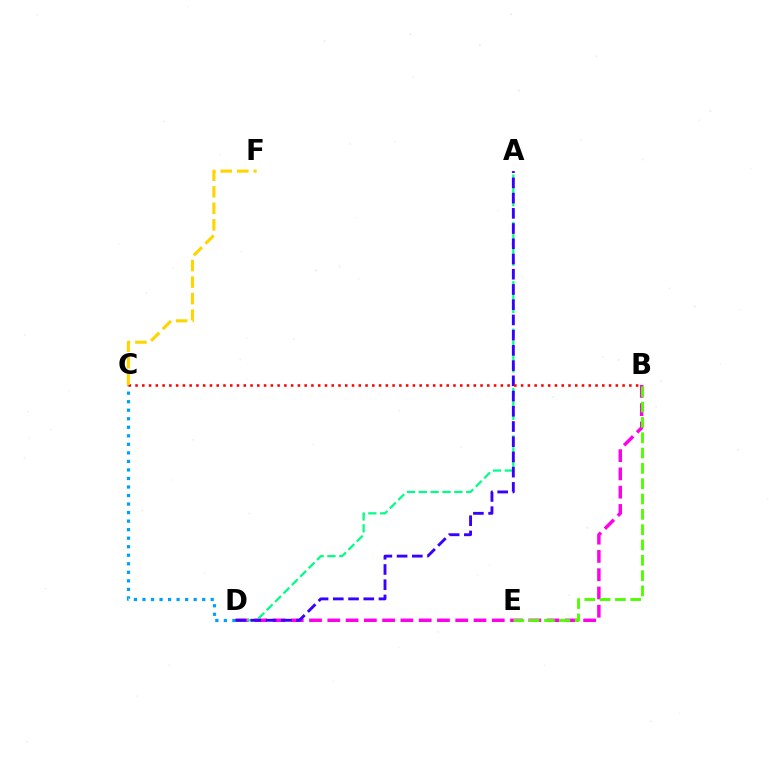{('B', 'D'): [{'color': '#ff00ed', 'line_style': 'dashed', 'thickness': 2.48}], ('B', 'E'): [{'color': '#4fff00', 'line_style': 'dashed', 'thickness': 2.08}], ('C', 'D'): [{'color': '#009eff', 'line_style': 'dotted', 'thickness': 2.32}], ('A', 'D'): [{'color': '#00ff86', 'line_style': 'dashed', 'thickness': 1.61}, {'color': '#3700ff', 'line_style': 'dashed', 'thickness': 2.07}], ('B', 'C'): [{'color': '#ff0000', 'line_style': 'dotted', 'thickness': 1.84}], ('C', 'F'): [{'color': '#ffd500', 'line_style': 'dashed', 'thickness': 2.25}]}